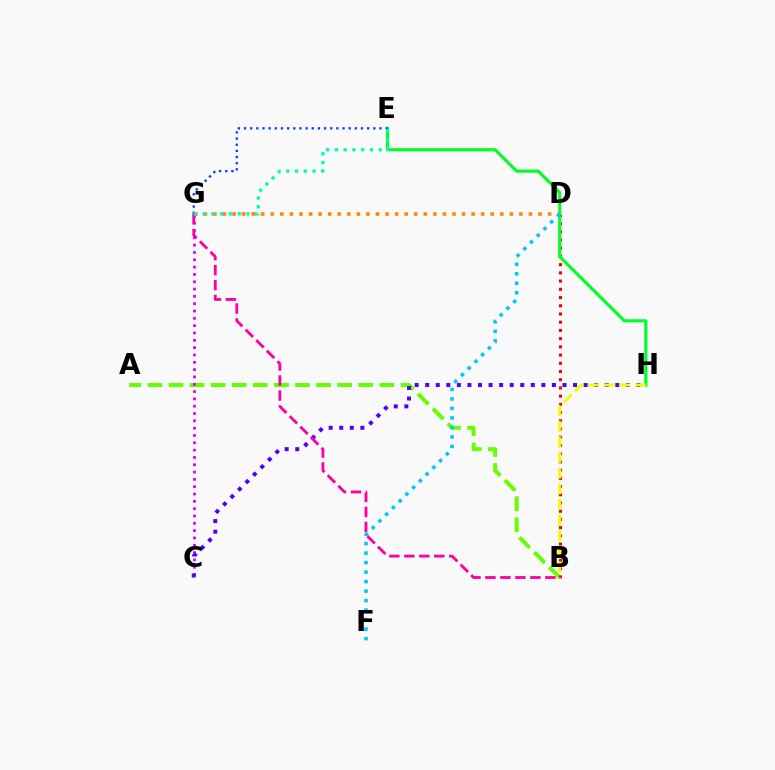{('A', 'B'): [{'color': '#66ff00', 'line_style': 'dashed', 'thickness': 2.86}], ('B', 'D'): [{'color': '#ff0000', 'line_style': 'dotted', 'thickness': 2.23}], ('C', 'G'): [{'color': '#d600ff', 'line_style': 'dotted', 'thickness': 1.99}], ('C', 'H'): [{'color': '#4f00ff', 'line_style': 'dotted', 'thickness': 2.87}], ('E', 'H'): [{'color': '#00ff27', 'line_style': 'solid', 'thickness': 2.26}], ('E', 'G'): [{'color': '#003fff', 'line_style': 'dotted', 'thickness': 1.67}, {'color': '#00ffaf', 'line_style': 'dotted', 'thickness': 2.38}], ('D', 'G'): [{'color': '#ff8800', 'line_style': 'dotted', 'thickness': 2.6}], ('D', 'F'): [{'color': '#00c7ff', 'line_style': 'dotted', 'thickness': 2.58}], ('B', 'G'): [{'color': '#ff00a0', 'line_style': 'dashed', 'thickness': 2.04}], ('B', 'H'): [{'color': '#eeff00', 'line_style': 'dashed', 'thickness': 2.12}]}